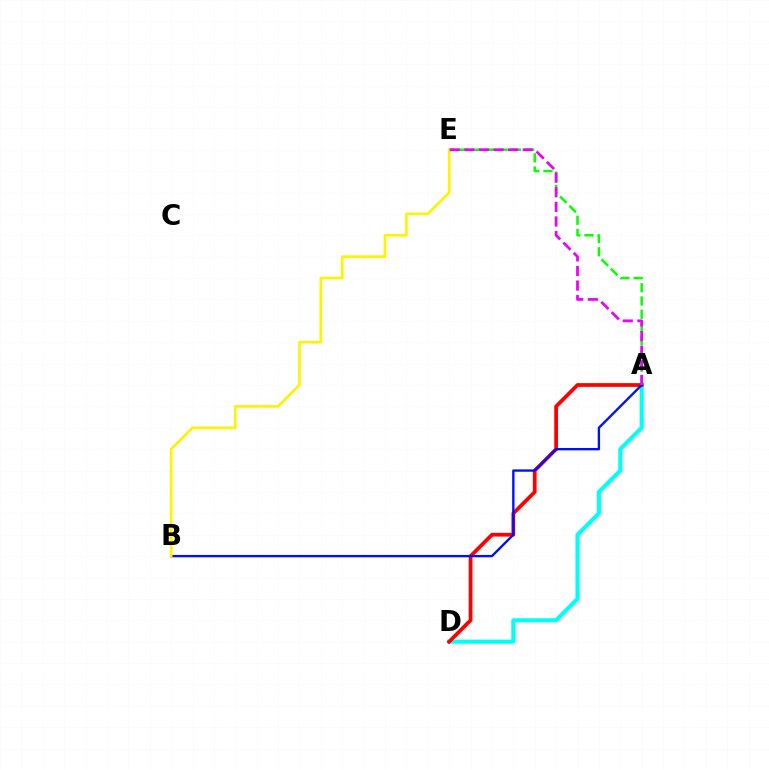{('A', 'D'): [{'color': '#00fff6', 'line_style': 'solid', 'thickness': 2.94}, {'color': '#ff0000', 'line_style': 'solid', 'thickness': 2.7}], ('A', 'B'): [{'color': '#0010ff', 'line_style': 'solid', 'thickness': 1.7}], ('A', 'E'): [{'color': '#08ff00', 'line_style': 'dashed', 'thickness': 1.8}, {'color': '#ee00ff', 'line_style': 'dashed', 'thickness': 1.98}], ('B', 'E'): [{'color': '#fcf500', 'line_style': 'solid', 'thickness': 1.95}]}